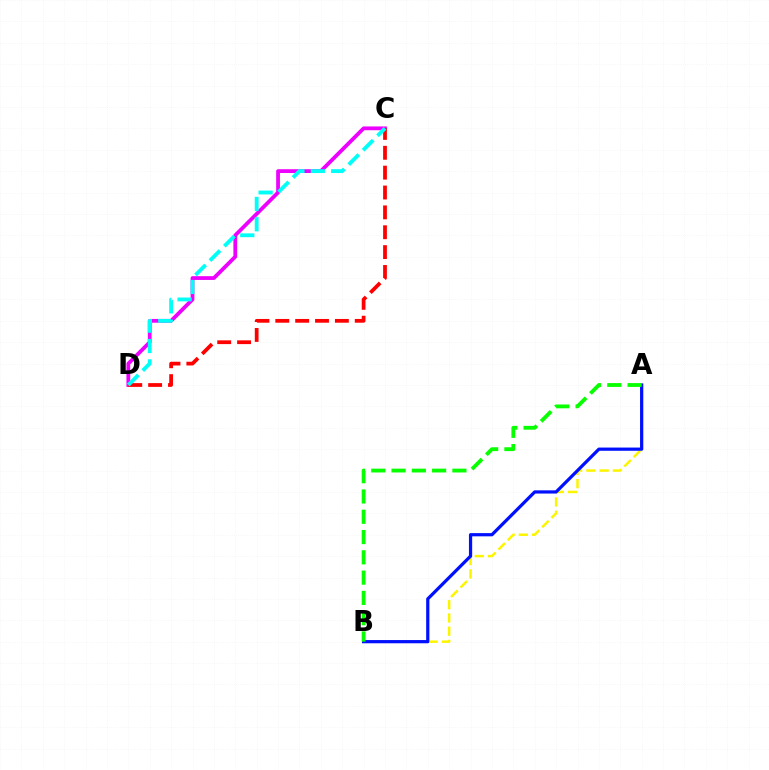{('C', 'D'): [{'color': '#ee00ff', 'line_style': 'solid', 'thickness': 2.72}, {'color': '#ff0000', 'line_style': 'dashed', 'thickness': 2.7}, {'color': '#00fff6', 'line_style': 'dashed', 'thickness': 2.77}], ('A', 'B'): [{'color': '#fcf500', 'line_style': 'dashed', 'thickness': 1.8}, {'color': '#0010ff', 'line_style': 'solid', 'thickness': 2.32}, {'color': '#08ff00', 'line_style': 'dashed', 'thickness': 2.76}]}